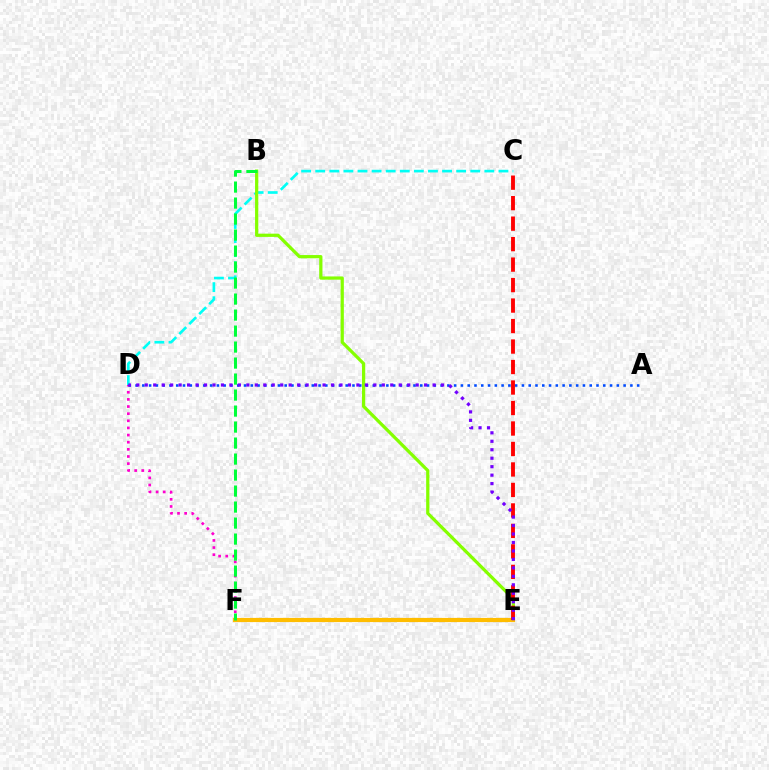{('C', 'D'): [{'color': '#00fff6', 'line_style': 'dashed', 'thickness': 1.91}], ('B', 'E'): [{'color': '#84ff00', 'line_style': 'solid', 'thickness': 2.33}], ('D', 'F'): [{'color': '#ff00cf', 'line_style': 'dotted', 'thickness': 1.94}], ('E', 'F'): [{'color': '#ffbd00', 'line_style': 'solid', 'thickness': 3.0}], ('A', 'D'): [{'color': '#004bff', 'line_style': 'dotted', 'thickness': 1.84}], ('C', 'E'): [{'color': '#ff0000', 'line_style': 'dashed', 'thickness': 2.78}], ('B', 'F'): [{'color': '#00ff39', 'line_style': 'dashed', 'thickness': 2.17}], ('D', 'E'): [{'color': '#7200ff', 'line_style': 'dotted', 'thickness': 2.3}]}